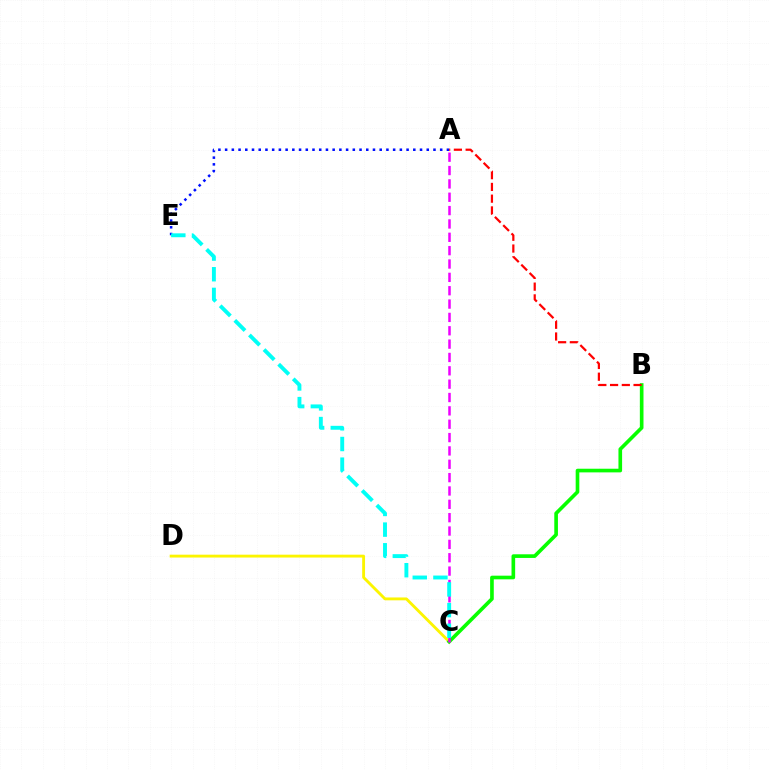{('C', 'D'): [{'color': '#fcf500', 'line_style': 'solid', 'thickness': 2.06}], ('B', 'C'): [{'color': '#08ff00', 'line_style': 'solid', 'thickness': 2.63}], ('A', 'C'): [{'color': '#ee00ff', 'line_style': 'dashed', 'thickness': 1.81}], ('A', 'E'): [{'color': '#0010ff', 'line_style': 'dotted', 'thickness': 1.83}], ('C', 'E'): [{'color': '#00fff6', 'line_style': 'dashed', 'thickness': 2.81}], ('A', 'B'): [{'color': '#ff0000', 'line_style': 'dashed', 'thickness': 1.6}]}